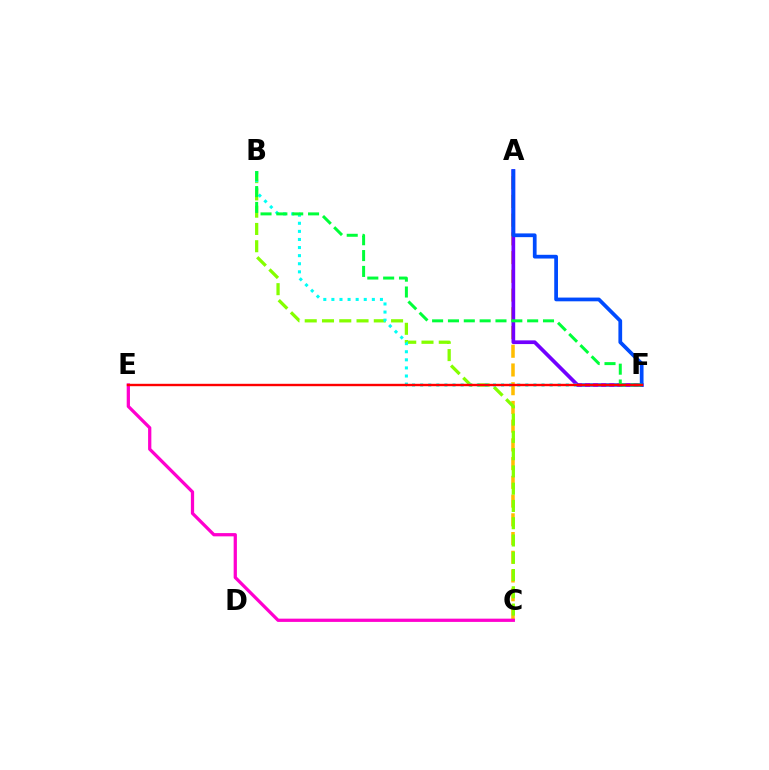{('A', 'C'): [{'color': '#ffbd00', 'line_style': 'dashed', 'thickness': 2.54}], ('A', 'F'): [{'color': '#7200ff', 'line_style': 'solid', 'thickness': 2.67}, {'color': '#004bff', 'line_style': 'solid', 'thickness': 2.69}], ('B', 'C'): [{'color': '#84ff00', 'line_style': 'dashed', 'thickness': 2.35}], ('B', 'F'): [{'color': '#00fff6', 'line_style': 'dotted', 'thickness': 2.2}, {'color': '#00ff39', 'line_style': 'dashed', 'thickness': 2.15}], ('C', 'E'): [{'color': '#ff00cf', 'line_style': 'solid', 'thickness': 2.34}], ('E', 'F'): [{'color': '#ff0000', 'line_style': 'solid', 'thickness': 1.72}]}